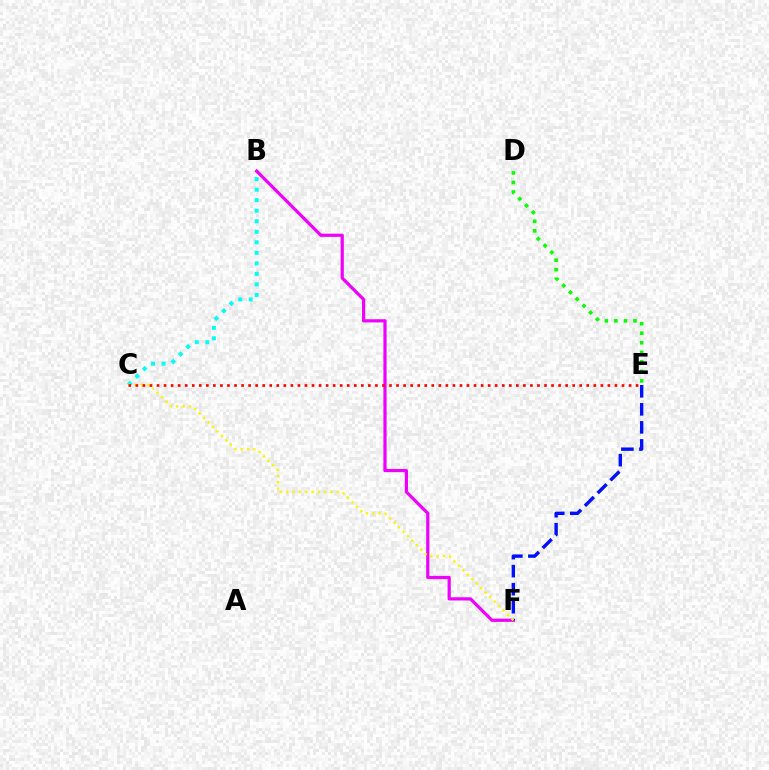{('B', 'F'): [{'color': '#ee00ff', 'line_style': 'solid', 'thickness': 2.3}], ('E', 'F'): [{'color': '#0010ff', 'line_style': 'dashed', 'thickness': 2.45}], ('B', 'C'): [{'color': '#00fff6', 'line_style': 'dotted', 'thickness': 2.86}], ('C', 'F'): [{'color': '#fcf500', 'line_style': 'dotted', 'thickness': 1.72}], ('C', 'E'): [{'color': '#ff0000', 'line_style': 'dotted', 'thickness': 1.91}], ('D', 'E'): [{'color': '#08ff00', 'line_style': 'dotted', 'thickness': 2.59}]}